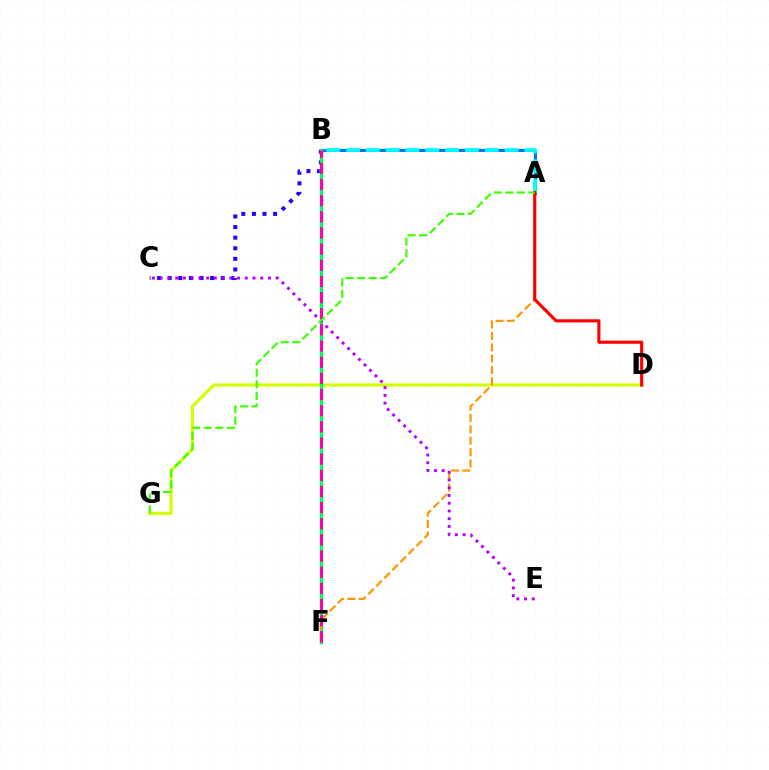{('A', 'B'): [{'color': '#0074ff', 'line_style': 'solid', 'thickness': 2.17}, {'color': '#00fff6', 'line_style': 'dashed', 'thickness': 2.69}], ('B', 'C'): [{'color': '#2500ff', 'line_style': 'dotted', 'thickness': 2.88}], ('D', 'G'): [{'color': '#d1ff00', 'line_style': 'solid', 'thickness': 2.25}], ('B', 'F'): [{'color': '#00ff5c', 'line_style': 'solid', 'thickness': 2.47}, {'color': '#ff00ac', 'line_style': 'dashed', 'thickness': 2.19}], ('A', 'F'): [{'color': '#ff9400', 'line_style': 'dashed', 'thickness': 1.54}], ('C', 'E'): [{'color': '#b900ff', 'line_style': 'dotted', 'thickness': 2.1}], ('A', 'D'): [{'color': '#ff0000', 'line_style': 'solid', 'thickness': 2.26}], ('A', 'G'): [{'color': '#3dff00', 'line_style': 'dashed', 'thickness': 1.57}]}